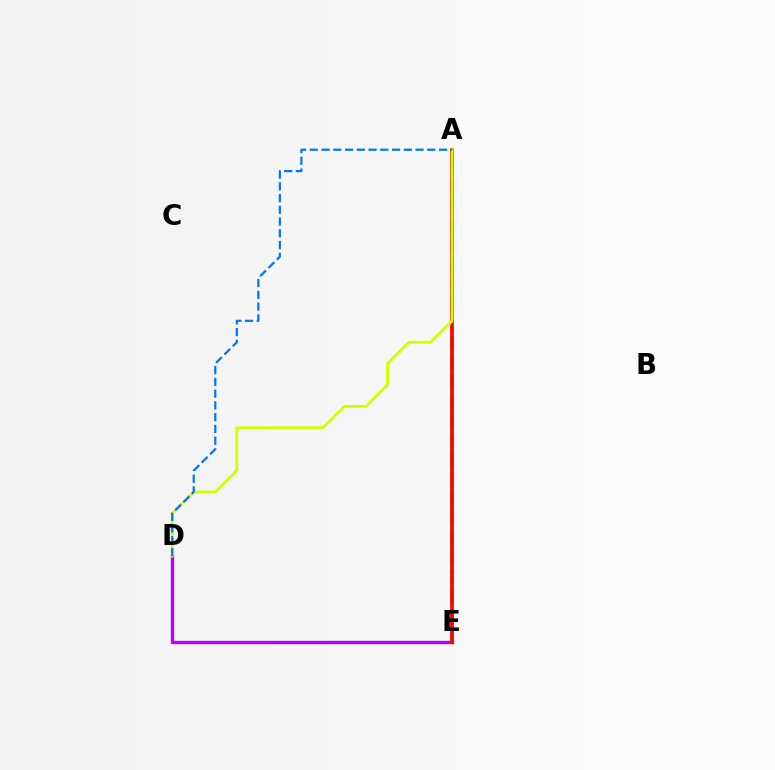{('D', 'E'): [{'color': '#b900ff', 'line_style': 'solid', 'thickness': 2.42}], ('A', 'E'): [{'color': '#00ff5c', 'line_style': 'dashed', 'thickness': 2.65}, {'color': '#ff0000', 'line_style': 'solid', 'thickness': 2.66}], ('A', 'D'): [{'color': '#d1ff00', 'line_style': 'solid', 'thickness': 2.05}, {'color': '#0074ff', 'line_style': 'dashed', 'thickness': 1.6}]}